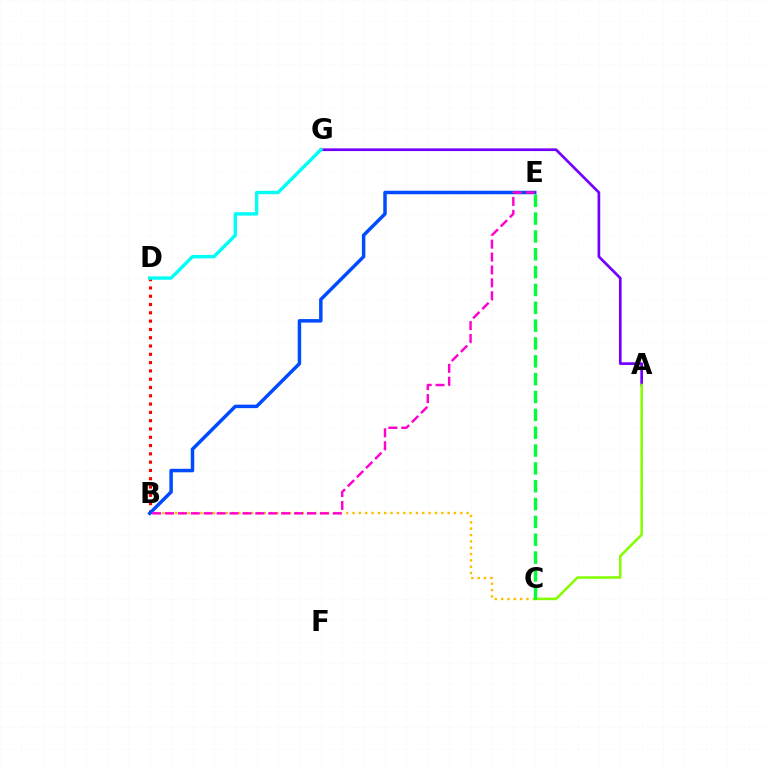{('B', 'C'): [{'color': '#ffbd00', 'line_style': 'dotted', 'thickness': 1.72}], ('A', 'G'): [{'color': '#7200ff', 'line_style': 'solid', 'thickness': 1.95}], ('A', 'C'): [{'color': '#84ff00', 'line_style': 'solid', 'thickness': 1.83}], ('B', 'D'): [{'color': '#ff0000', 'line_style': 'dotted', 'thickness': 2.25}], ('B', 'E'): [{'color': '#004bff', 'line_style': 'solid', 'thickness': 2.5}, {'color': '#ff00cf', 'line_style': 'dashed', 'thickness': 1.75}], ('D', 'G'): [{'color': '#00fff6', 'line_style': 'solid', 'thickness': 2.44}], ('C', 'E'): [{'color': '#00ff39', 'line_style': 'dashed', 'thickness': 2.42}]}